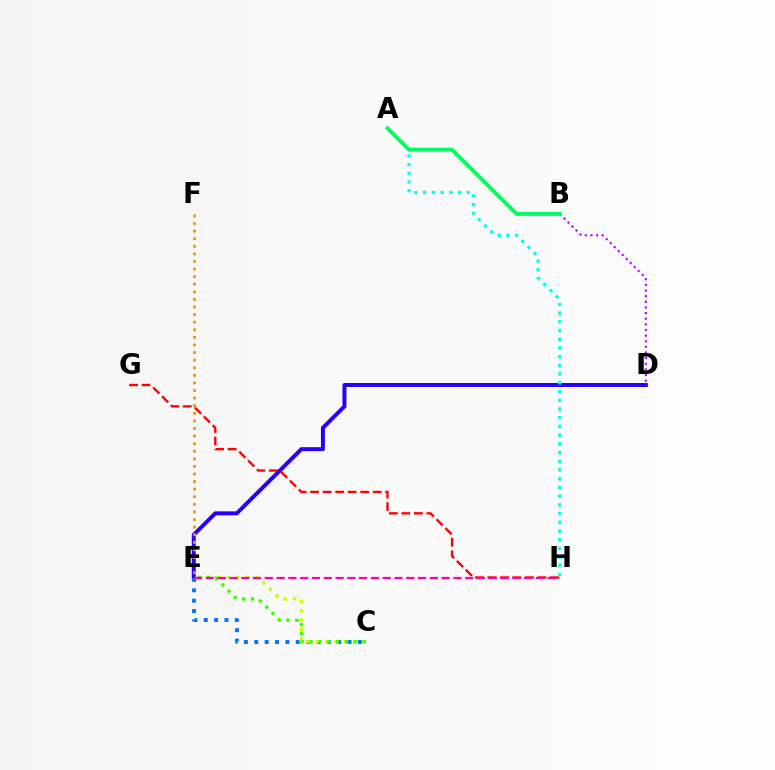{('D', 'E'): [{'color': '#2500ff', 'line_style': 'solid', 'thickness': 2.86}], ('C', 'E'): [{'color': '#0074ff', 'line_style': 'dotted', 'thickness': 2.82}, {'color': '#d1ff00', 'line_style': 'dotted', 'thickness': 2.54}, {'color': '#3dff00', 'line_style': 'dotted', 'thickness': 2.41}], ('G', 'H'): [{'color': '#ff0000', 'line_style': 'dashed', 'thickness': 1.7}], ('E', 'F'): [{'color': '#ff9400', 'line_style': 'dotted', 'thickness': 2.06}], ('A', 'H'): [{'color': '#00fff6', 'line_style': 'dotted', 'thickness': 2.37}], ('B', 'D'): [{'color': '#b900ff', 'line_style': 'dotted', 'thickness': 1.53}], ('A', 'B'): [{'color': '#00ff5c', 'line_style': 'solid', 'thickness': 2.83}], ('E', 'H'): [{'color': '#ff00ac', 'line_style': 'dashed', 'thickness': 1.6}]}